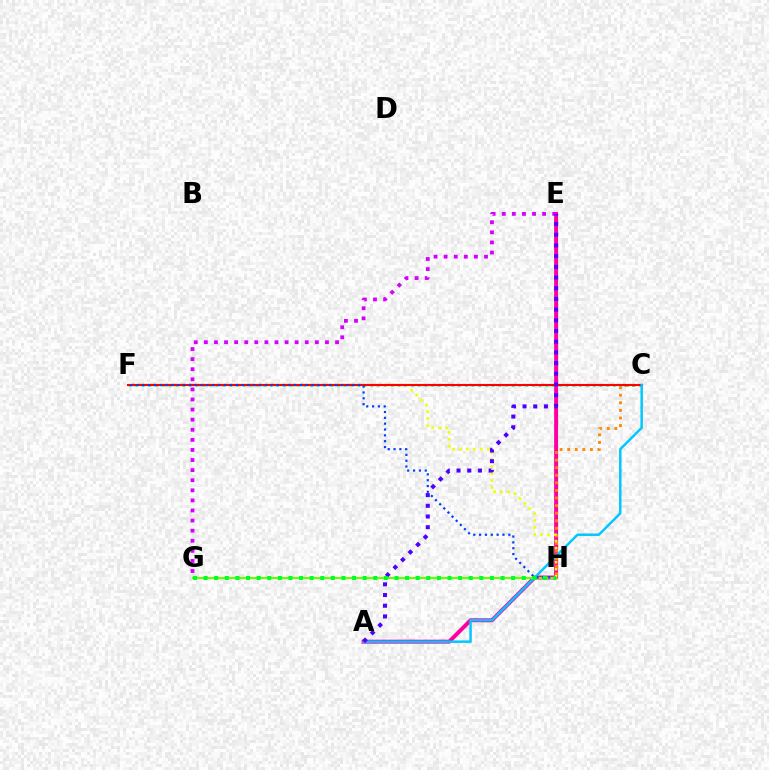{('A', 'E'): [{'color': '#ff00a0', 'line_style': 'solid', 'thickness': 2.85}, {'color': '#4f00ff', 'line_style': 'dotted', 'thickness': 2.91}], ('C', 'H'): [{'color': '#ff8800', 'line_style': 'dotted', 'thickness': 2.06}], ('C', 'F'): [{'color': '#00ffaf', 'line_style': 'dotted', 'thickness': 1.83}, {'color': '#ff0000', 'line_style': 'solid', 'thickness': 1.53}], ('F', 'H'): [{'color': '#eeff00', 'line_style': 'dotted', 'thickness': 1.9}, {'color': '#003fff', 'line_style': 'dotted', 'thickness': 1.59}], ('A', 'C'): [{'color': '#00c7ff', 'line_style': 'solid', 'thickness': 1.78}], ('G', 'H'): [{'color': '#66ff00', 'line_style': 'solid', 'thickness': 1.53}, {'color': '#00ff27', 'line_style': 'dotted', 'thickness': 2.88}], ('E', 'G'): [{'color': '#d600ff', 'line_style': 'dotted', 'thickness': 2.74}]}